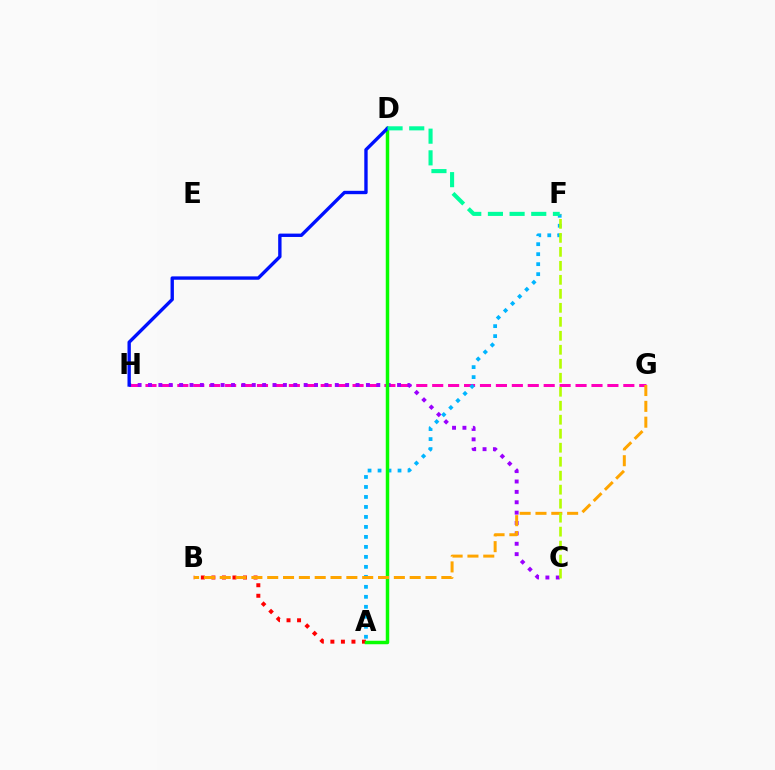{('A', 'B'): [{'color': '#ff0000', 'line_style': 'dotted', 'thickness': 2.86}], ('G', 'H'): [{'color': '#ff00bd', 'line_style': 'dashed', 'thickness': 2.16}], ('C', 'H'): [{'color': '#9b00ff', 'line_style': 'dotted', 'thickness': 2.82}], ('A', 'F'): [{'color': '#00b5ff', 'line_style': 'dotted', 'thickness': 2.71}], ('A', 'D'): [{'color': '#08ff00', 'line_style': 'solid', 'thickness': 2.5}], ('B', 'G'): [{'color': '#ffa500', 'line_style': 'dashed', 'thickness': 2.15}], ('D', 'H'): [{'color': '#0010ff', 'line_style': 'solid', 'thickness': 2.42}], ('D', 'F'): [{'color': '#00ff9d', 'line_style': 'dashed', 'thickness': 2.94}], ('C', 'F'): [{'color': '#b3ff00', 'line_style': 'dashed', 'thickness': 1.9}]}